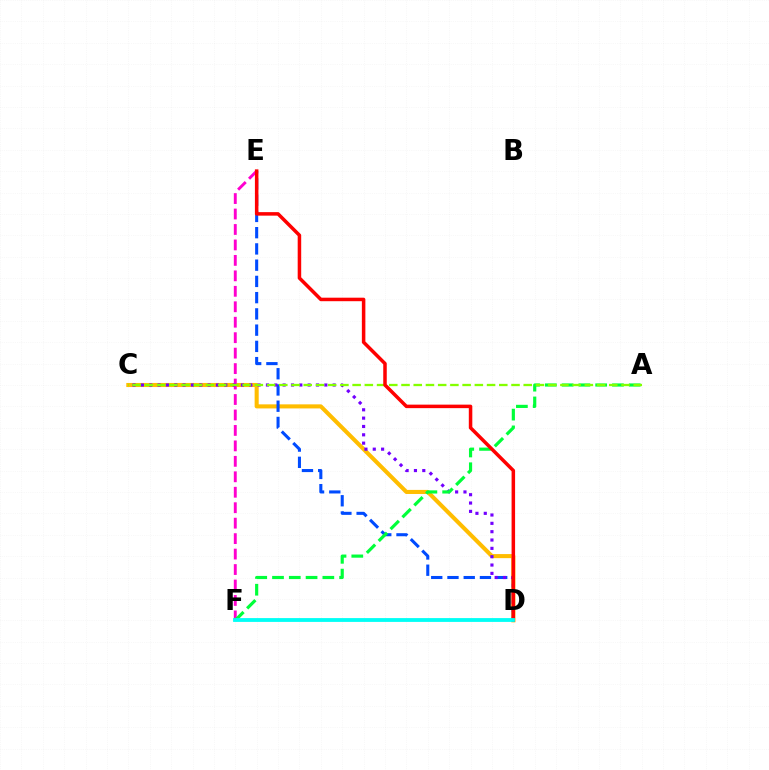{('C', 'D'): [{'color': '#ffbd00', 'line_style': 'solid', 'thickness': 2.93}, {'color': '#7200ff', 'line_style': 'dotted', 'thickness': 2.27}], ('E', 'F'): [{'color': '#ff00cf', 'line_style': 'dashed', 'thickness': 2.1}], ('D', 'E'): [{'color': '#004bff', 'line_style': 'dashed', 'thickness': 2.21}, {'color': '#ff0000', 'line_style': 'solid', 'thickness': 2.53}], ('A', 'F'): [{'color': '#00ff39', 'line_style': 'dashed', 'thickness': 2.28}], ('A', 'C'): [{'color': '#84ff00', 'line_style': 'dashed', 'thickness': 1.66}], ('D', 'F'): [{'color': '#00fff6', 'line_style': 'solid', 'thickness': 2.75}]}